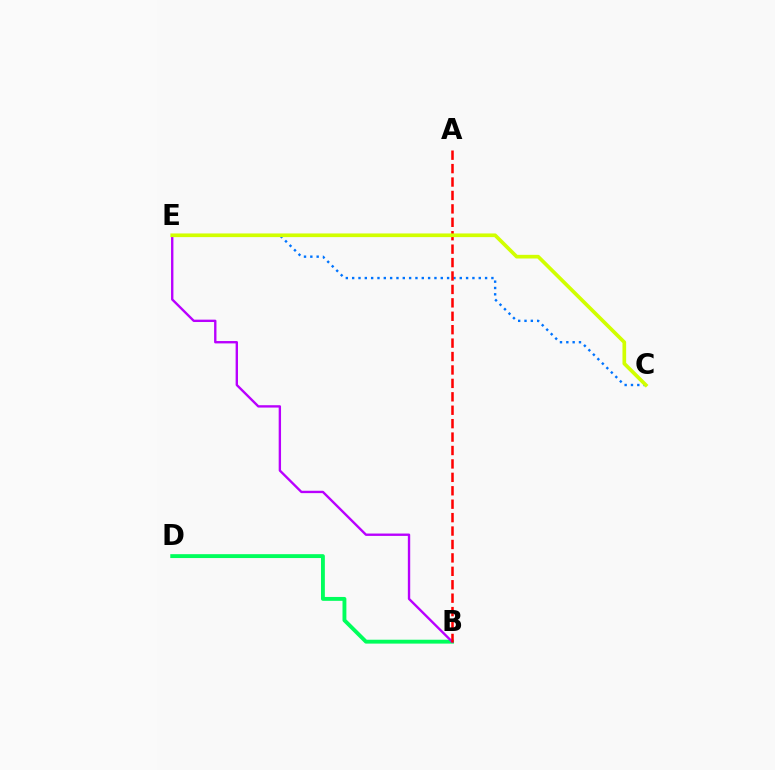{('C', 'E'): [{'color': '#0074ff', 'line_style': 'dotted', 'thickness': 1.72}, {'color': '#d1ff00', 'line_style': 'solid', 'thickness': 2.64}], ('B', 'D'): [{'color': '#00ff5c', 'line_style': 'solid', 'thickness': 2.79}], ('B', 'E'): [{'color': '#b900ff', 'line_style': 'solid', 'thickness': 1.7}], ('A', 'B'): [{'color': '#ff0000', 'line_style': 'dashed', 'thickness': 1.82}]}